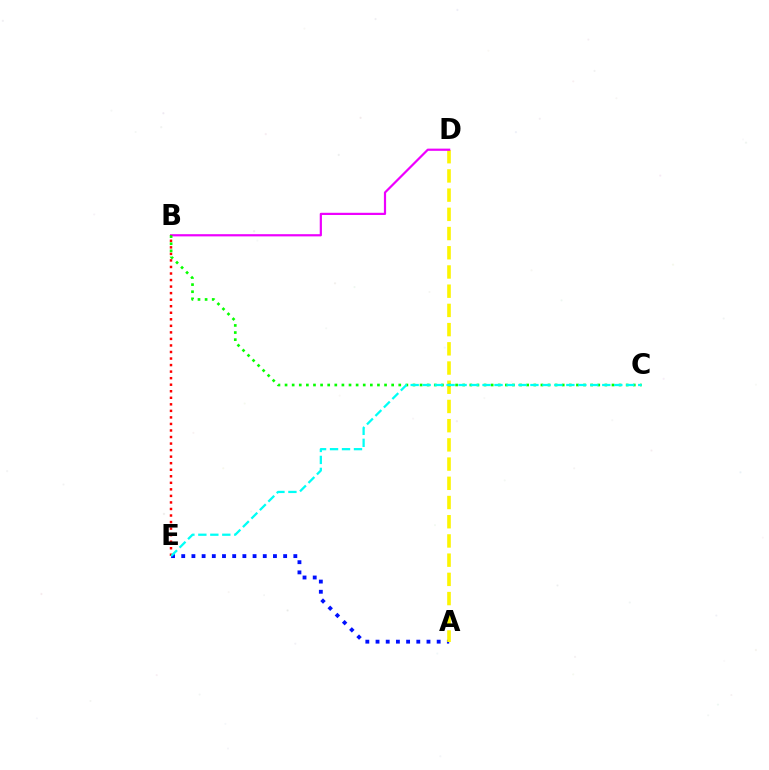{('A', 'E'): [{'color': '#0010ff', 'line_style': 'dotted', 'thickness': 2.77}], ('A', 'D'): [{'color': '#fcf500', 'line_style': 'dashed', 'thickness': 2.61}], ('B', 'D'): [{'color': '#ee00ff', 'line_style': 'solid', 'thickness': 1.59}], ('B', 'E'): [{'color': '#ff0000', 'line_style': 'dotted', 'thickness': 1.78}], ('B', 'C'): [{'color': '#08ff00', 'line_style': 'dotted', 'thickness': 1.93}], ('C', 'E'): [{'color': '#00fff6', 'line_style': 'dashed', 'thickness': 1.63}]}